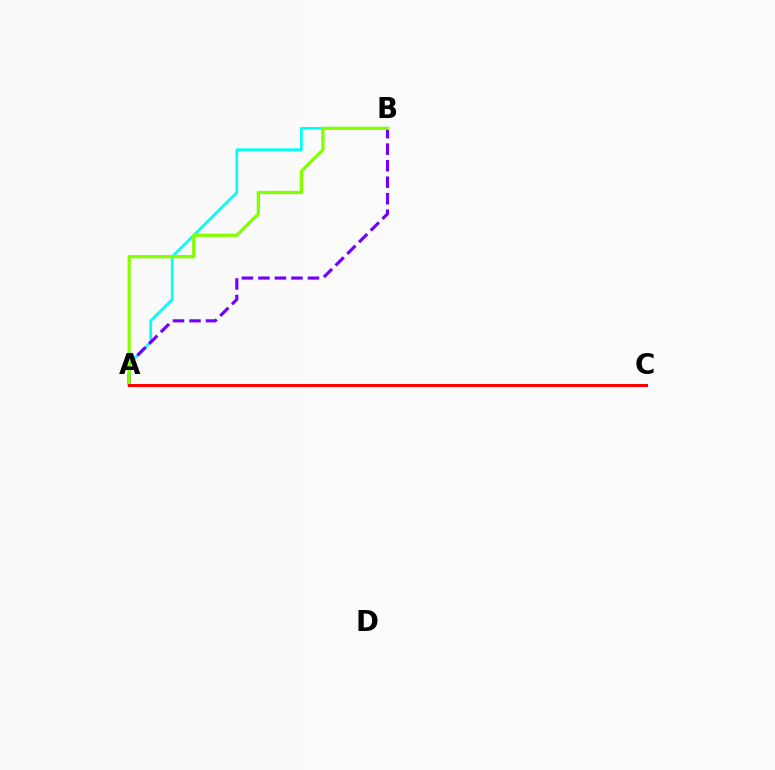{('A', 'B'): [{'color': '#00fff6', 'line_style': 'solid', 'thickness': 1.97}, {'color': '#7200ff', 'line_style': 'dashed', 'thickness': 2.24}, {'color': '#84ff00', 'line_style': 'solid', 'thickness': 2.33}], ('A', 'C'): [{'color': '#ff0000', 'line_style': 'solid', 'thickness': 2.17}]}